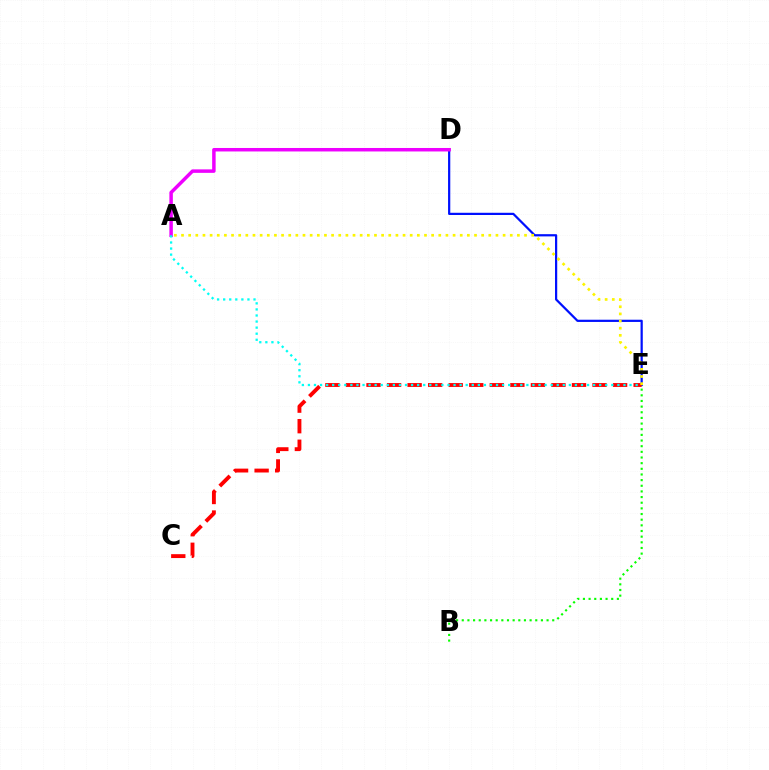{('B', 'E'): [{'color': '#08ff00', 'line_style': 'dotted', 'thickness': 1.54}], ('D', 'E'): [{'color': '#0010ff', 'line_style': 'solid', 'thickness': 1.6}], ('C', 'E'): [{'color': '#ff0000', 'line_style': 'dashed', 'thickness': 2.79}], ('A', 'D'): [{'color': '#ee00ff', 'line_style': 'solid', 'thickness': 2.51}], ('A', 'E'): [{'color': '#00fff6', 'line_style': 'dotted', 'thickness': 1.65}, {'color': '#fcf500', 'line_style': 'dotted', 'thickness': 1.94}]}